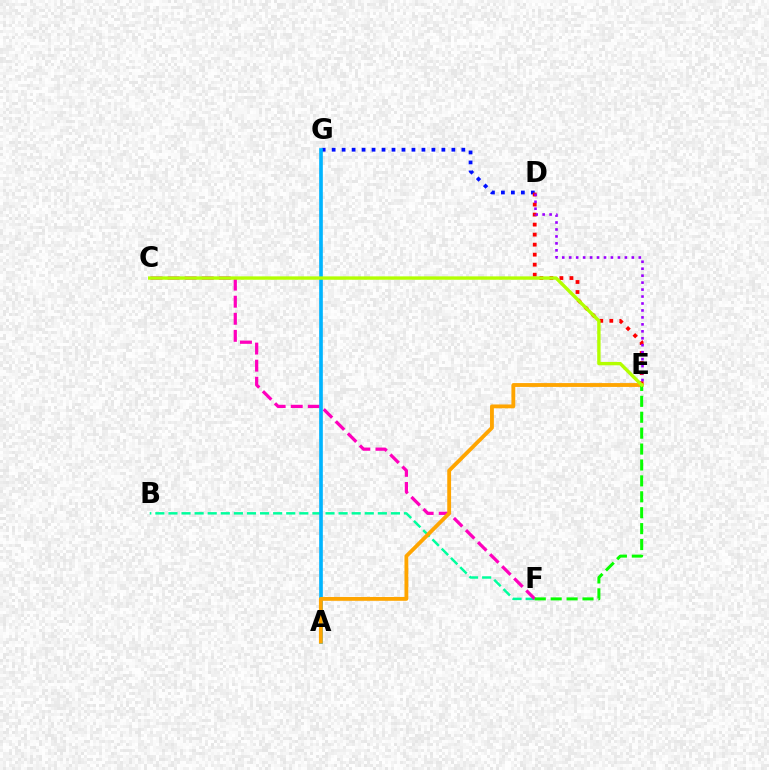{('D', 'G'): [{'color': '#0010ff', 'line_style': 'dotted', 'thickness': 2.71}], ('D', 'E'): [{'color': '#ff0000', 'line_style': 'dotted', 'thickness': 2.72}, {'color': '#9b00ff', 'line_style': 'dotted', 'thickness': 1.89}], ('B', 'F'): [{'color': '#00ff9d', 'line_style': 'dashed', 'thickness': 1.78}], ('C', 'F'): [{'color': '#ff00bd', 'line_style': 'dashed', 'thickness': 2.32}], ('A', 'G'): [{'color': '#00b5ff', 'line_style': 'solid', 'thickness': 2.63}], ('A', 'E'): [{'color': '#ffa500', 'line_style': 'solid', 'thickness': 2.77}], ('E', 'F'): [{'color': '#08ff00', 'line_style': 'dashed', 'thickness': 2.16}], ('C', 'E'): [{'color': '#b3ff00', 'line_style': 'solid', 'thickness': 2.43}]}